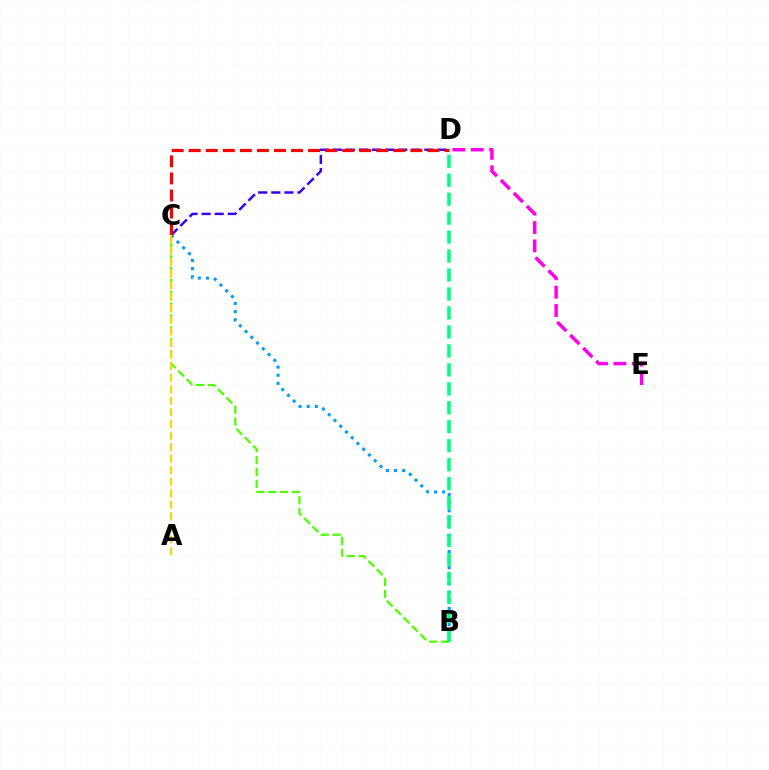{('B', 'C'): [{'color': '#4fff00', 'line_style': 'dashed', 'thickness': 1.61}, {'color': '#009eff', 'line_style': 'dotted', 'thickness': 2.21}], ('C', 'D'): [{'color': '#3700ff', 'line_style': 'dashed', 'thickness': 1.78}, {'color': '#ff0000', 'line_style': 'dashed', 'thickness': 2.32}], ('A', 'C'): [{'color': '#ffd500', 'line_style': 'dashed', 'thickness': 1.57}], ('B', 'D'): [{'color': '#00ff86', 'line_style': 'dashed', 'thickness': 2.58}], ('D', 'E'): [{'color': '#ff00ed', 'line_style': 'dashed', 'thickness': 2.5}]}